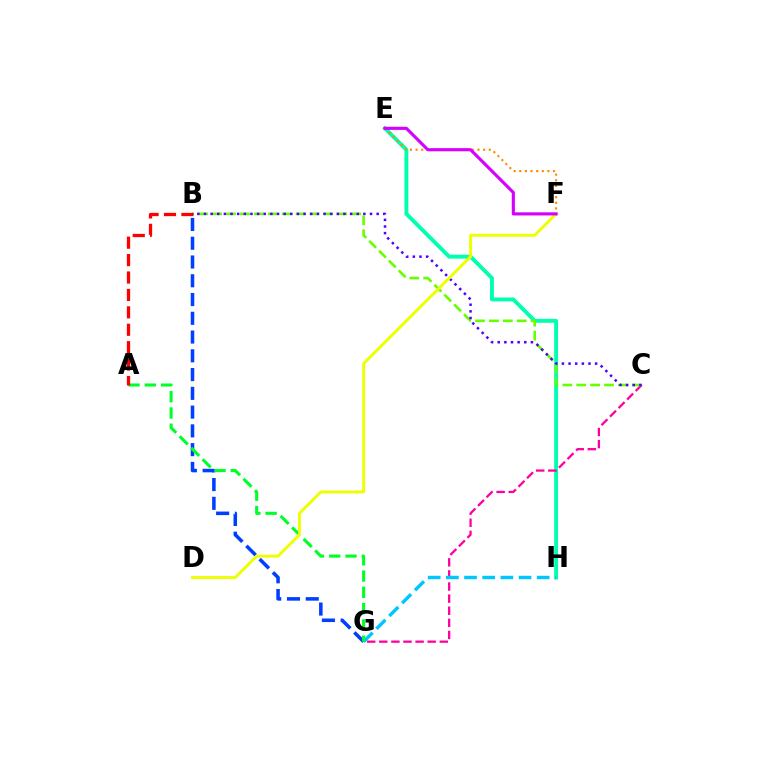{('E', 'H'): [{'color': '#00ffaf', 'line_style': 'solid', 'thickness': 2.81}], ('E', 'F'): [{'color': '#ff8800', 'line_style': 'dotted', 'thickness': 1.53}, {'color': '#d600ff', 'line_style': 'solid', 'thickness': 2.25}], ('C', 'G'): [{'color': '#ff00a0', 'line_style': 'dashed', 'thickness': 1.64}], ('B', 'C'): [{'color': '#66ff00', 'line_style': 'dashed', 'thickness': 1.89}, {'color': '#4f00ff', 'line_style': 'dotted', 'thickness': 1.8}], ('B', 'G'): [{'color': '#003fff', 'line_style': 'dashed', 'thickness': 2.55}], ('G', 'H'): [{'color': '#00c7ff', 'line_style': 'dashed', 'thickness': 2.47}], ('A', 'G'): [{'color': '#00ff27', 'line_style': 'dashed', 'thickness': 2.21}], ('A', 'B'): [{'color': '#ff0000', 'line_style': 'dashed', 'thickness': 2.37}], ('D', 'F'): [{'color': '#eeff00', 'line_style': 'solid', 'thickness': 2.1}]}